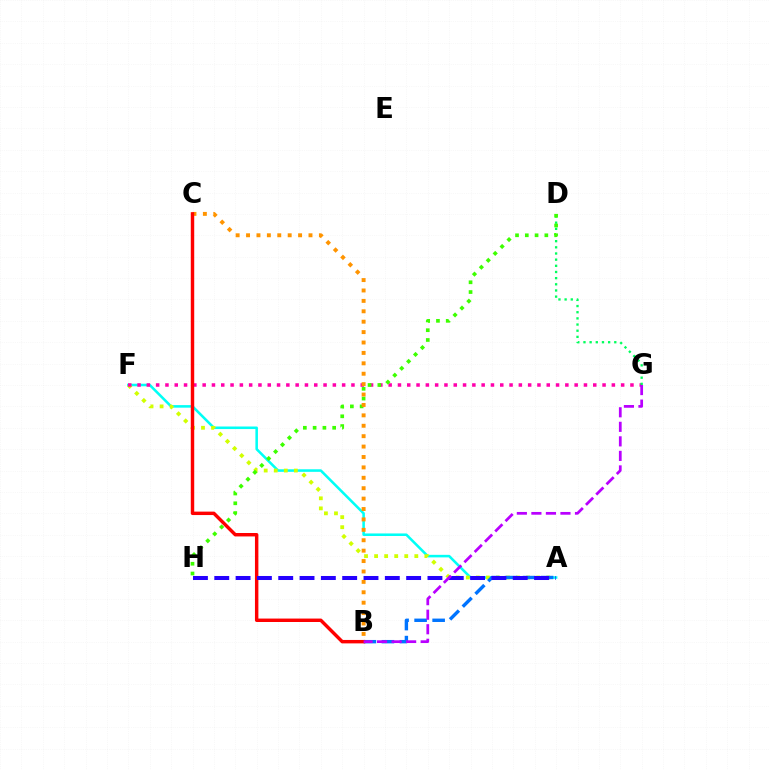{('A', 'F'): [{'color': '#00fff6', 'line_style': 'solid', 'thickness': 1.84}, {'color': '#d1ff00', 'line_style': 'dotted', 'thickness': 2.73}], ('A', 'B'): [{'color': '#0074ff', 'line_style': 'dashed', 'thickness': 2.45}], ('F', 'G'): [{'color': '#ff00ac', 'line_style': 'dotted', 'thickness': 2.53}], ('D', 'G'): [{'color': '#00ff5c', 'line_style': 'dotted', 'thickness': 1.67}], ('D', 'H'): [{'color': '#3dff00', 'line_style': 'dotted', 'thickness': 2.66}], ('B', 'C'): [{'color': '#ff9400', 'line_style': 'dotted', 'thickness': 2.83}, {'color': '#ff0000', 'line_style': 'solid', 'thickness': 2.47}], ('A', 'H'): [{'color': '#2500ff', 'line_style': 'dashed', 'thickness': 2.9}], ('B', 'G'): [{'color': '#b900ff', 'line_style': 'dashed', 'thickness': 1.97}]}